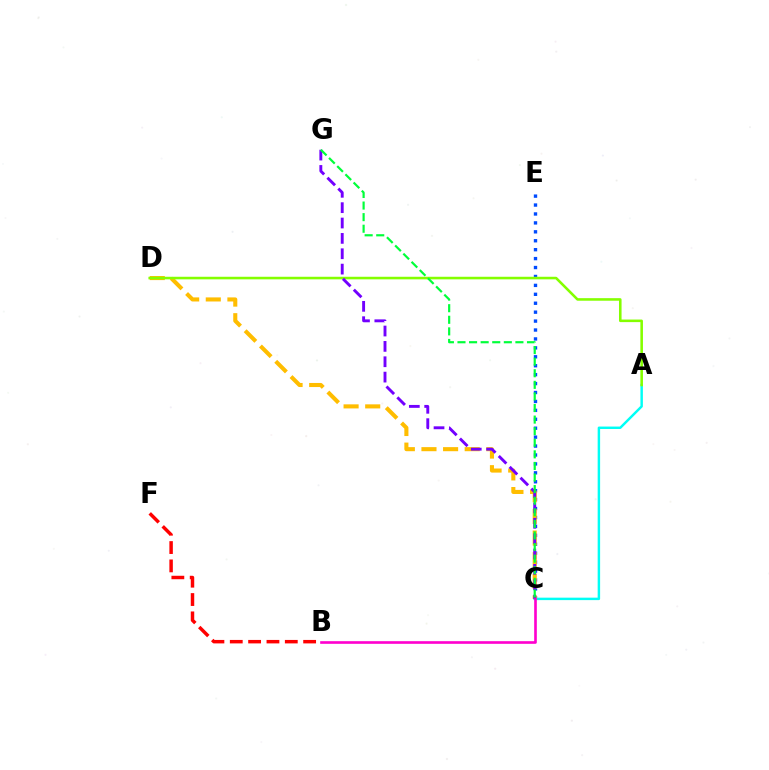{('B', 'F'): [{'color': '#ff0000', 'line_style': 'dashed', 'thickness': 2.49}], ('C', 'E'): [{'color': '#004bff', 'line_style': 'dotted', 'thickness': 2.43}], ('A', 'C'): [{'color': '#00fff6', 'line_style': 'solid', 'thickness': 1.76}], ('C', 'D'): [{'color': '#ffbd00', 'line_style': 'dashed', 'thickness': 2.94}], ('A', 'D'): [{'color': '#84ff00', 'line_style': 'solid', 'thickness': 1.85}], ('C', 'G'): [{'color': '#7200ff', 'line_style': 'dashed', 'thickness': 2.09}, {'color': '#00ff39', 'line_style': 'dashed', 'thickness': 1.57}], ('B', 'C'): [{'color': '#ff00cf', 'line_style': 'solid', 'thickness': 1.9}]}